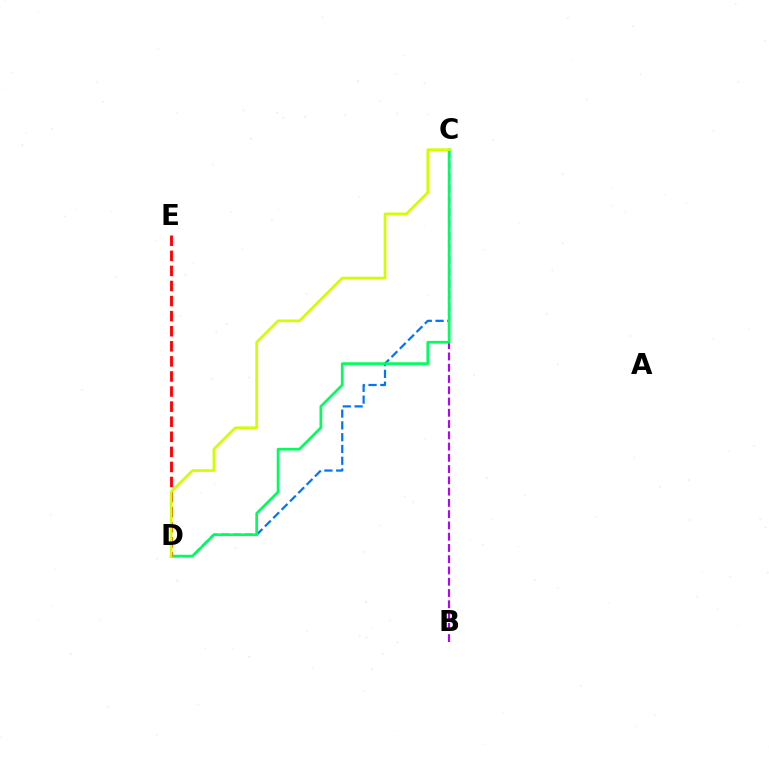{('B', 'C'): [{'color': '#b900ff', 'line_style': 'dashed', 'thickness': 1.53}], ('C', 'D'): [{'color': '#0074ff', 'line_style': 'dashed', 'thickness': 1.6}, {'color': '#00ff5c', 'line_style': 'solid', 'thickness': 1.94}, {'color': '#d1ff00', 'line_style': 'solid', 'thickness': 1.94}], ('D', 'E'): [{'color': '#ff0000', 'line_style': 'dashed', 'thickness': 2.05}]}